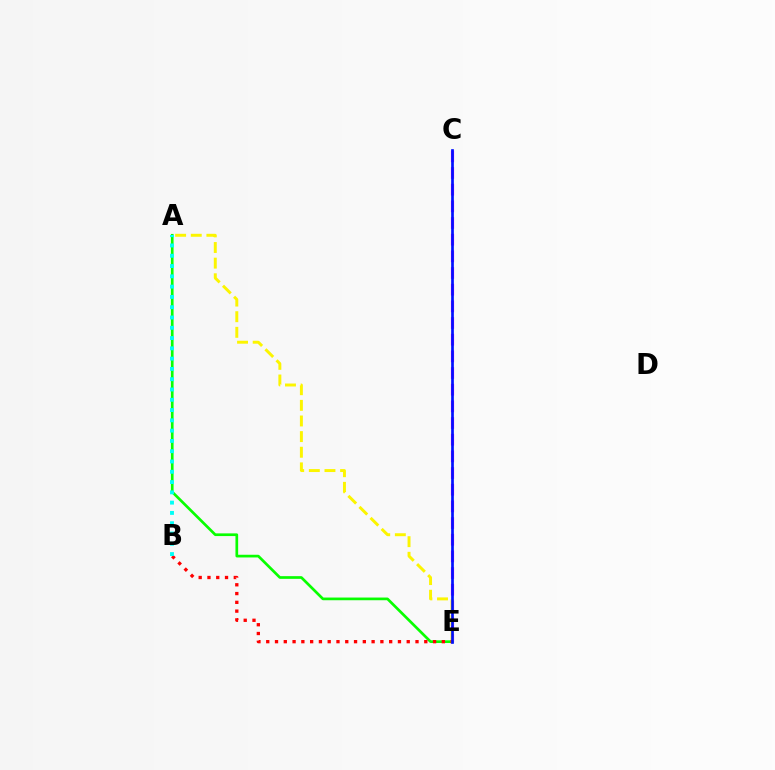{('C', 'E'): [{'color': '#ee00ff', 'line_style': 'dashed', 'thickness': 2.26}, {'color': '#0010ff', 'line_style': 'solid', 'thickness': 1.93}], ('A', 'E'): [{'color': '#08ff00', 'line_style': 'solid', 'thickness': 1.94}, {'color': '#fcf500', 'line_style': 'dashed', 'thickness': 2.12}], ('B', 'E'): [{'color': '#ff0000', 'line_style': 'dotted', 'thickness': 2.39}], ('A', 'B'): [{'color': '#00fff6', 'line_style': 'dotted', 'thickness': 2.79}]}